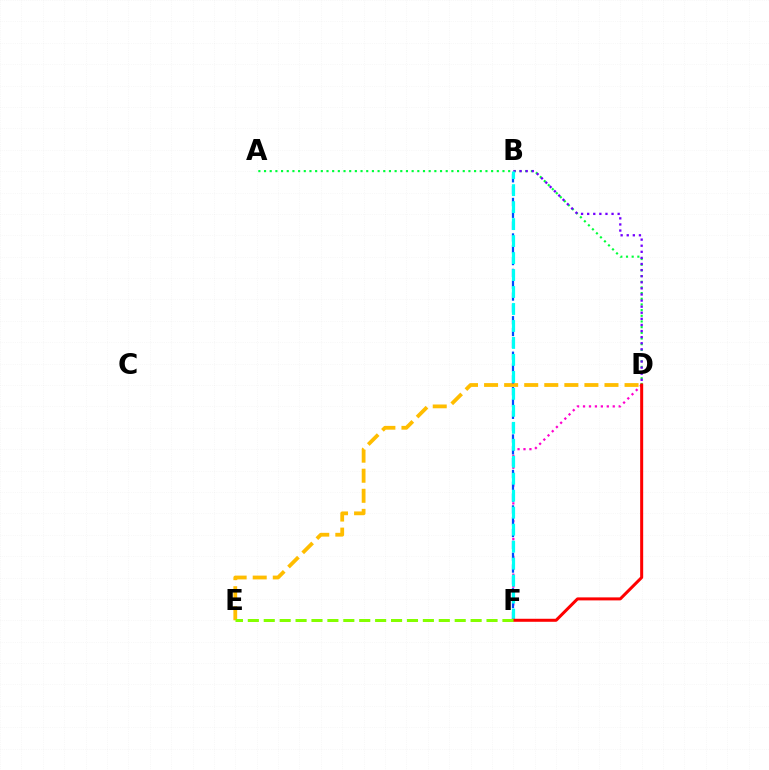{('A', 'D'): [{'color': '#00ff39', 'line_style': 'dotted', 'thickness': 1.54}], ('D', 'E'): [{'color': '#ffbd00', 'line_style': 'dashed', 'thickness': 2.73}], ('B', 'D'): [{'color': '#7200ff', 'line_style': 'dotted', 'thickness': 1.66}], ('D', 'F'): [{'color': '#ff00cf', 'line_style': 'dotted', 'thickness': 1.61}, {'color': '#ff0000', 'line_style': 'solid', 'thickness': 2.17}], ('B', 'F'): [{'color': '#004bff', 'line_style': 'dashed', 'thickness': 1.61}, {'color': '#00fff6', 'line_style': 'dashed', 'thickness': 2.31}], ('E', 'F'): [{'color': '#84ff00', 'line_style': 'dashed', 'thickness': 2.16}]}